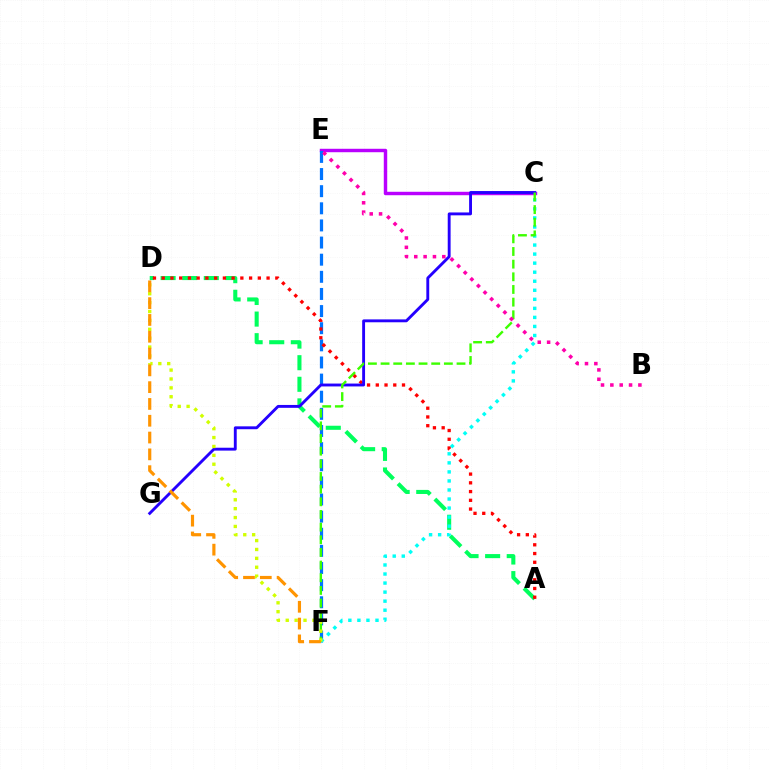{('C', 'E'): [{'color': '#b900ff', 'line_style': 'solid', 'thickness': 2.47}], ('E', 'F'): [{'color': '#0074ff', 'line_style': 'dashed', 'thickness': 2.33}], ('A', 'D'): [{'color': '#00ff5c', 'line_style': 'dashed', 'thickness': 2.93}, {'color': '#ff0000', 'line_style': 'dotted', 'thickness': 2.37}], ('C', 'G'): [{'color': '#2500ff', 'line_style': 'solid', 'thickness': 2.07}], ('C', 'F'): [{'color': '#00fff6', 'line_style': 'dotted', 'thickness': 2.46}, {'color': '#3dff00', 'line_style': 'dashed', 'thickness': 1.72}], ('D', 'F'): [{'color': '#d1ff00', 'line_style': 'dotted', 'thickness': 2.41}, {'color': '#ff9400', 'line_style': 'dashed', 'thickness': 2.28}], ('B', 'E'): [{'color': '#ff00ac', 'line_style': 'dotted', 'thickness': 2.54}]}